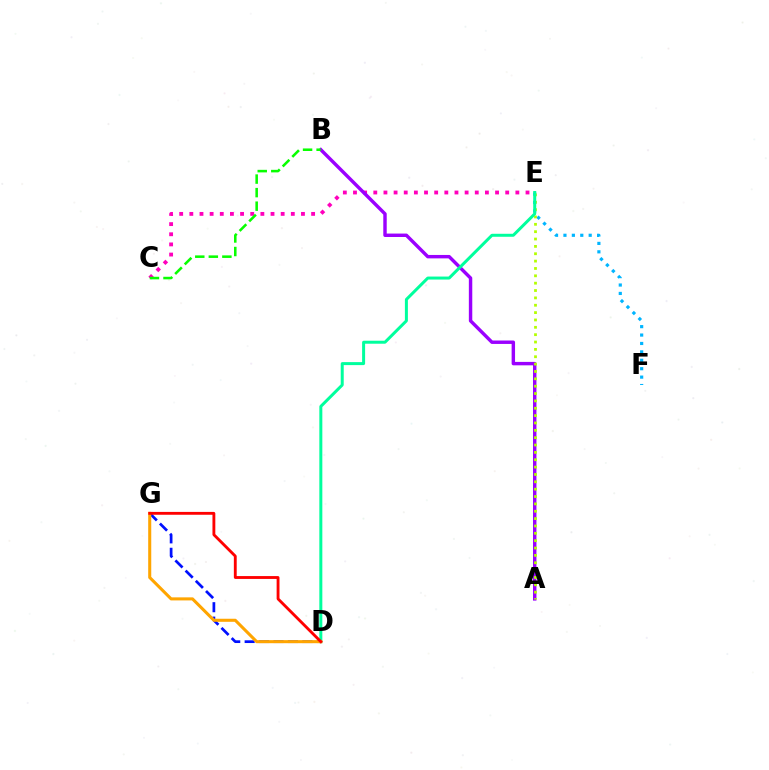{('E', 'F'): [{'color': '#00b5ff', 'line_style': 'dotted', 'thickness': 2.29}], ('C', 'E'): [{'color': '#ff00bd', 'line_style': 'dotted', 'thickness': 2.76}], ('D', 'G'): [{'color': '#0010ff', 'line_style': 'dashed', 'thickness': 1.96}, {'color': '#ffa500', 'line_style': 'solid', 'thickness': 2.2}, {'color': '#ff0000', 'line_style': 'solid', 'thickness': 2.05}], ('A', 'B'): [{'color': '#9b00ff', 'line_style': 'solid', 'thickness': 2.47}], ('A', 'E'): [{'color': '#b3ff00', 'line_style': 'dotted', 'thickness': 2.0}], ('B', 'C'): [{'color': '#08ff00', 'line_style': 'dashed', 'thickness': 1.84}], ('D', 'E'): [{'color': '#00ff9d', 'line_style': 'solid', 'thickness': 2.15}]}